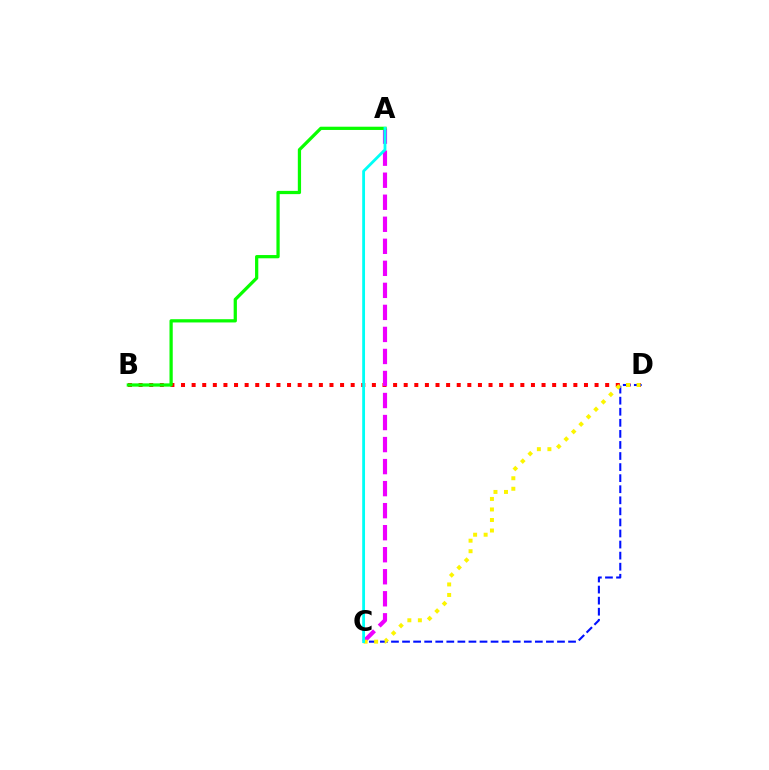{('B', 'D'): [{'color': '#ff0000', 'line_style': 'dotted', 'thickness': 2.88}], ('A', 'C'): [{'color': '#ee00ff', 'line_style': 'dashed', 'thickness': 2.99}, {'color': '#00fff6', 'line_style': 'solid', 'thickness': 2.03}], ('C', 'D'): [{'color': '#0010ff', 'line_style': 'dashed', 'thickness': 1.5}, {'color': '#fcf500', 'line_style': 'dotted', 'thickness': 2.86}], ('A', 'B'): [{'color': '#08ff00', 'line_style': 'solid', 'thickness': 2.34}]}